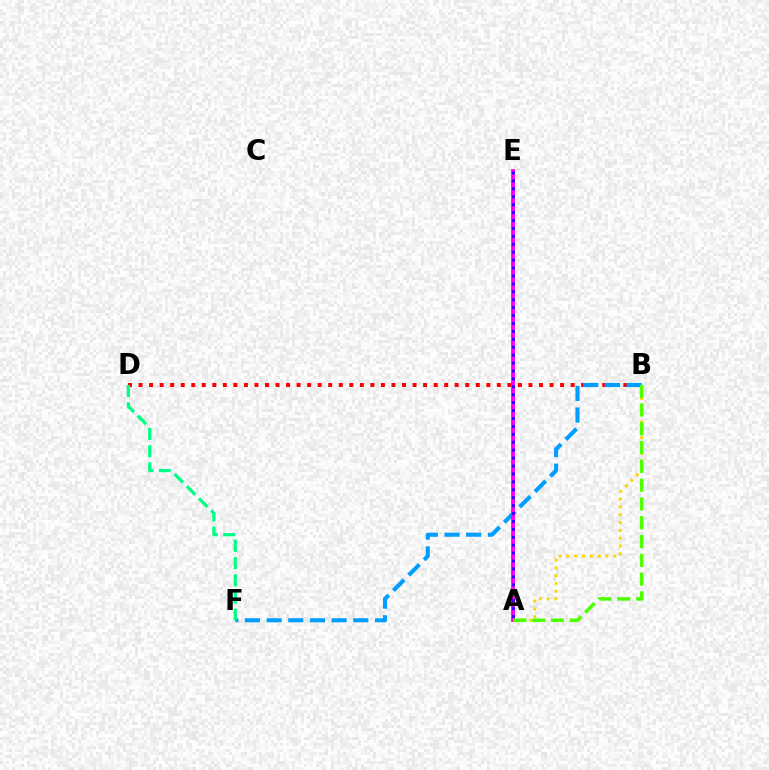{('B', 'D'): [{'color': '#ff0000', 'line_style': 'dotted', 'thickness': 2.86}], ('A', 'B'): [{'color': '#ffd500', 'line_style': 'dotted', 'thickness': 2.12}, {'color': '#4fff00', 'line_style': 'dashed', 'thickness': 2.55}], ('B', 'F'): [{'color': '#009eff', 'line_style': 'dashed', 'thickness': 2.94}], ('A', 'E'): [{'color': '#ff00ed', 'line_style': 'solid', 'thickness': 2.77}, {'color': '#3700ff', 'line_style': 'dotted', 'thickness': 2.15}], ('D', 'F'): [{'color': '#00ff86', 'line_style': 'dashed', 'thickness': 2.34}]}